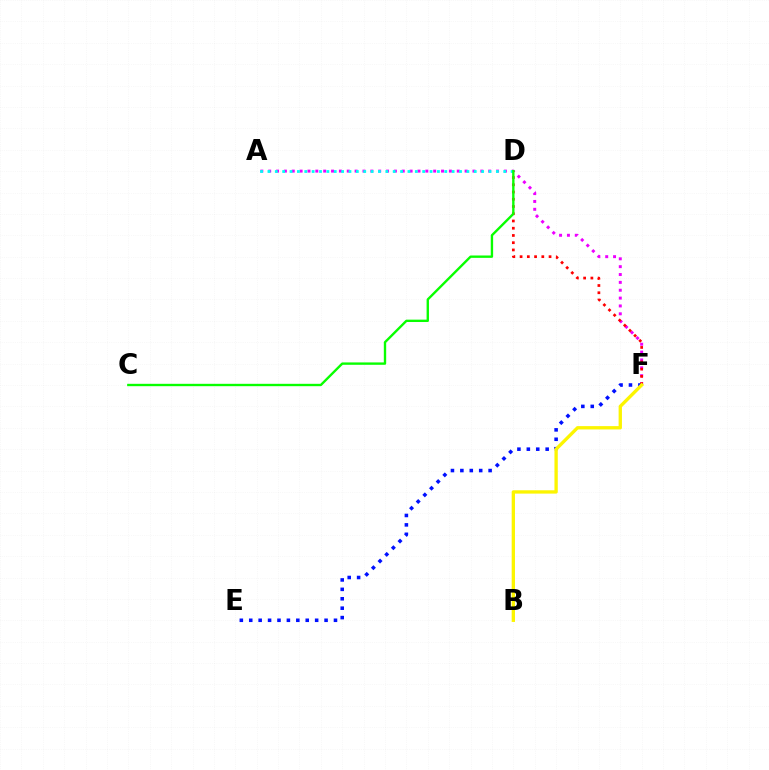{('A', 'F'): [{'color': '#ee00ff', 'line_style': 'dotted', 'thickness': 2.13}], ('E', 'F'): [{'color': '#0010ff', 'line_style': 'dotted', 'thickness': 2.56}], ('D', 'F'): [{'color': '#ff0000', 'line_style': 'dotted', 'thickness': 1.97}], ('A', 'D'): [{'color': '#00fff6', 'line_style': 'dotted', 'thickness': 2.0}], ('C', 'D'): [{'color': '#08ff00', 'line_style': 'solid', 'thickness': 1.7}], ('B', 'F'): [{'color': '#fcf500', 'line_style': 'solid', 'thickness': 2.39}]}